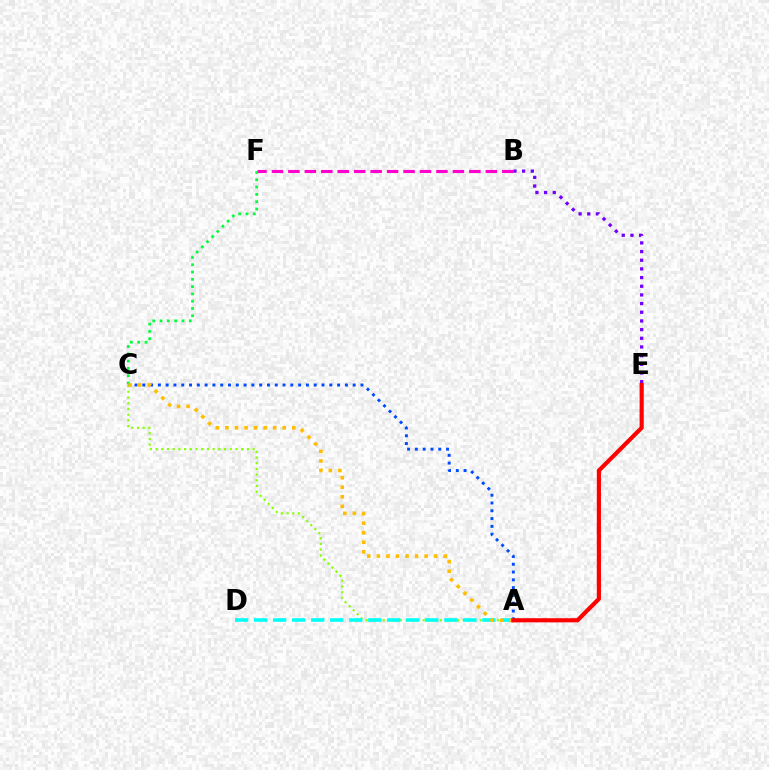{('A', 'C'): [{'color': '#004bff', 'line_style': 'dotted', 'thickness': 2.12}, {'color': '#84ff00', 'line_style': 'dotted', 'thickness': 1.55}, {'color': '#ffbd00', 'line_style': 'dotted', 'thickness': 2.59}], ('B', 'F'): [{'color': '#ff00cf', 'line_style': 'dashed', 'thickness': 2.23}], ('C', 'F'): [{'color': '#00ff39', 'line_style': 'dotted', 'thickness': 1.98}], ('A', 'D'): [{'color': '#00fff6', 'line_style': 'dashed', 'thickness': 2.58}], ('B', 'E'): [{'color': '#7200ff', 'line_style': 'dotted', 'thickness': 2.36}], ('A', 'E'): [{'color': '#ff0000', 'line_style': 'solid', 'thickness': 2.99}]}